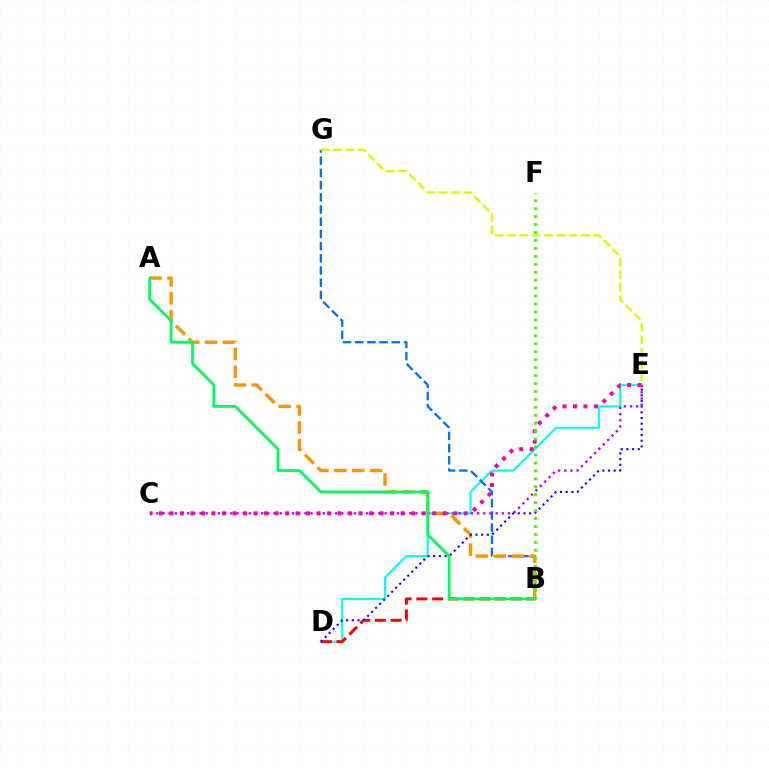{('D', 'E'): [{'color': '#00fff6', 'line_style': 'solid', 'thickness': 1.51}, {'color': '#2500ff', 'line_style': 'dotted', 'thickness': 1.54}], ('B', 'G'): [{'color': '#0074ff', 'line_style': 'dashed', 'thickness': 1.66}], ('B', 'D'): [{'color': '#ff0000', 'line_style': 'dashed', 'thickness': 2.14}], ('C', 'E'): [{'color': '#b900ff', 'line_style': 'dotted', 'thickness': 1.68}, {'color': '#ff00ac', 'line_style': 'dotted', 'thickness': 2.86}], ('A', 'B'): [{'color': '#ff9400', 'line_style': 'dashed', 'thickness': 2.43}, {'color': '#00ff5c', 'line_style': 'solid', 'thickness': 2.03}], ('E', 'G'): [{'color': '#d1ff00', 'line_style': 'dashed', 'thickness': 1.68}], ('B', 'F'): [{'color': '#3dff00', 'line_style': 'dotted', 'thickness': 2.16}]}